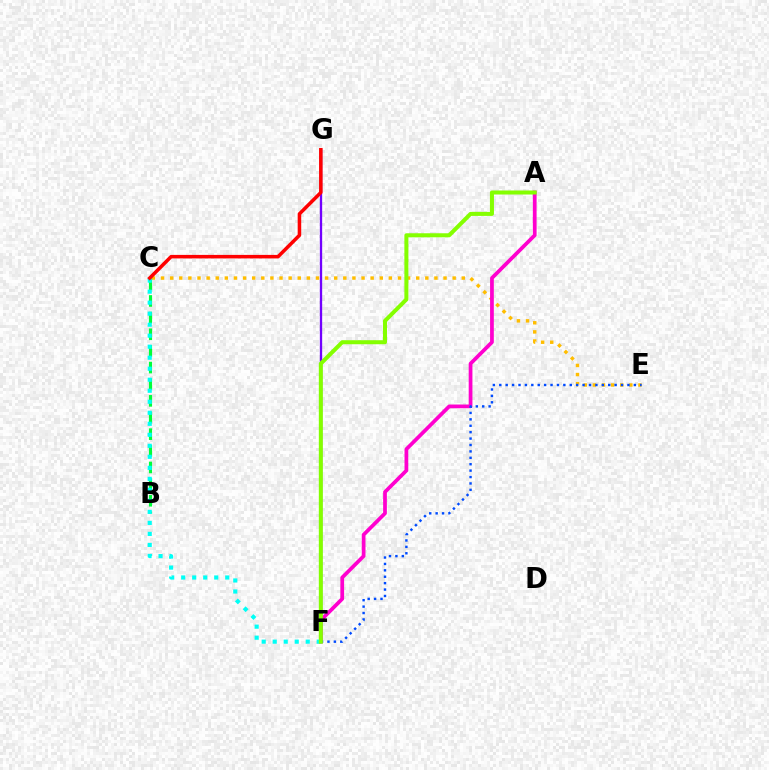{('C', 'E'): [{'color': '#ffbd00', 'line_style': 'dotted', 'thickness': 2.48}], ('F', 'G'): [{'color': '#7200ff', 'line_style': 'solid', 'thickness': 1.67}], ('B', 'C'): [{'color': '#00ff39', 'line_style': 'dashed', 'thickness': 2.26}], ('A', 'F'): [{'color': '#ff00cf', 'line_style': 'solid', 'thickness': 2.69}, {'color': '#84ff00', 'line_style': 'solid', 'thickness': 2.9}], ('C', 'F'): [{'color': '#00fff6', 'line_style': 'dotted', 'thickness': 2.99}], ('E', 'F'): [{'color': '#004bff', 'line_style': 'dotted', 'thickness': 1.74}], ('C', 'G'): [{'color': '#ff0000', 'line_style': 'solid', 'thickness': 2.54}]}